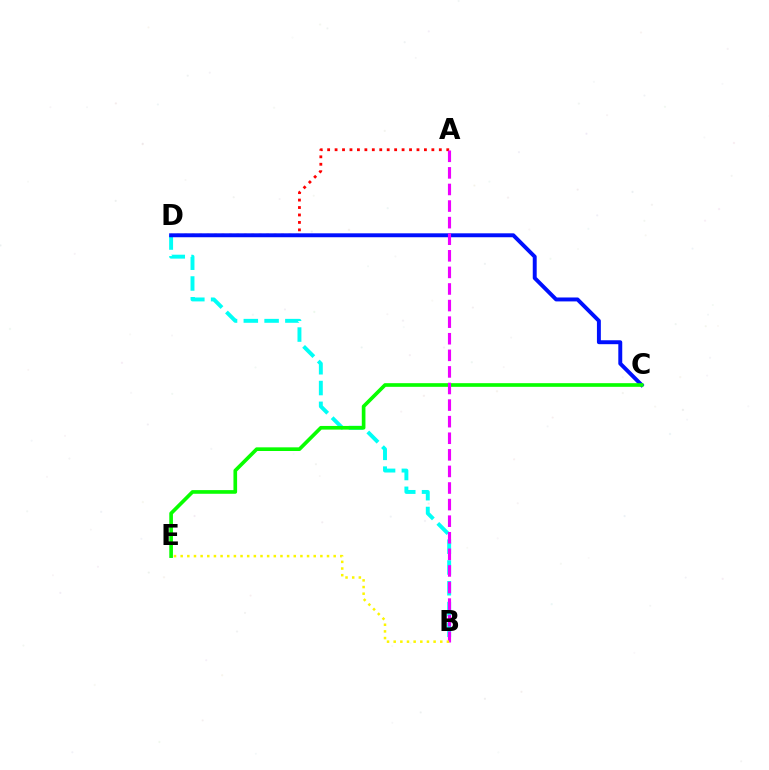{('B', 'D'): [{'color': '#00fff6', 'line_style': 'dashed', 'thickness': 2.82}], ('A', 'D'): [{'color': '#ff0000', 'line_style': 'dotted', 'thickness': 2.02}], ('C', 'D'): [{'color': '#0010ff', 'line_style': 'solid', 'thickness': 2.83}], ('C', 'E'): [{'color': '#08ff00', 'line_style': 'solid', 'thickness': 2.63}], ('A', 'B'): [{'color': '#ee00ff', 'line_style': 'dashed', 'thickness': 2.25}], ('B', 'E'): [{'color': '#fcf500', 'line_style': 'dotted', 'thickness': 1.81}]}